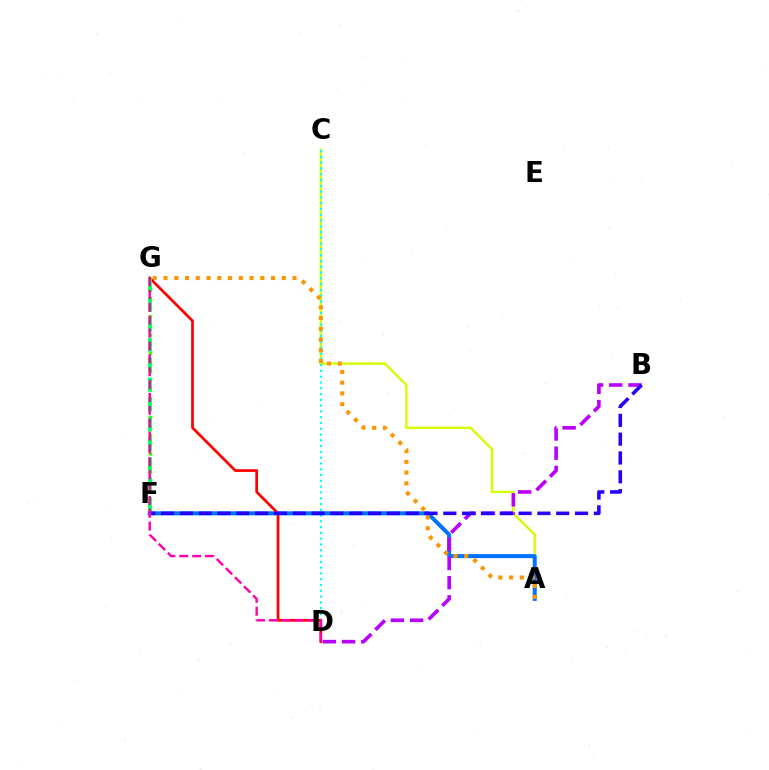{('A', 'C'): [{'color': '#d1ff00', 'line_style': 'solid', 'thickness': 1.7}], ('C', 'D'): [{'color': '#00fff6', 'line_style': 'dotted', 'thickness': 1.57}], ('A', 'F'): [{'color': '#0074ff', 'line_style': 'solid', 'thickness': 2.89}], ('F', 'G'): [{'color': '#3dff00', 'line_style': 'dotted', 'thickness': 2.49}, {'color': '#00ff5c', 'line_style': 'dashed', 'thickness': 2.71}], ('B', 'D'): [{'color': '#b900ff', 'line_style': 'dashed', 'thickness': 2.61}], ('A', 'G'): [{'color': '#ff9400', 'line_style': 'dotted', 'thickness': 2.92}], ('D', 'G'): [{'color': '#ff0000', 'line_style': 'solid', 'thickness': 1.96}, {'color': '#ff00ac', 'line_style': 'dashed', 'thickness': 1.75}], ('B', 'F'): [{'color': '#2500ff', 'line_style': 'dashed', 'thickness': 2.56}]}